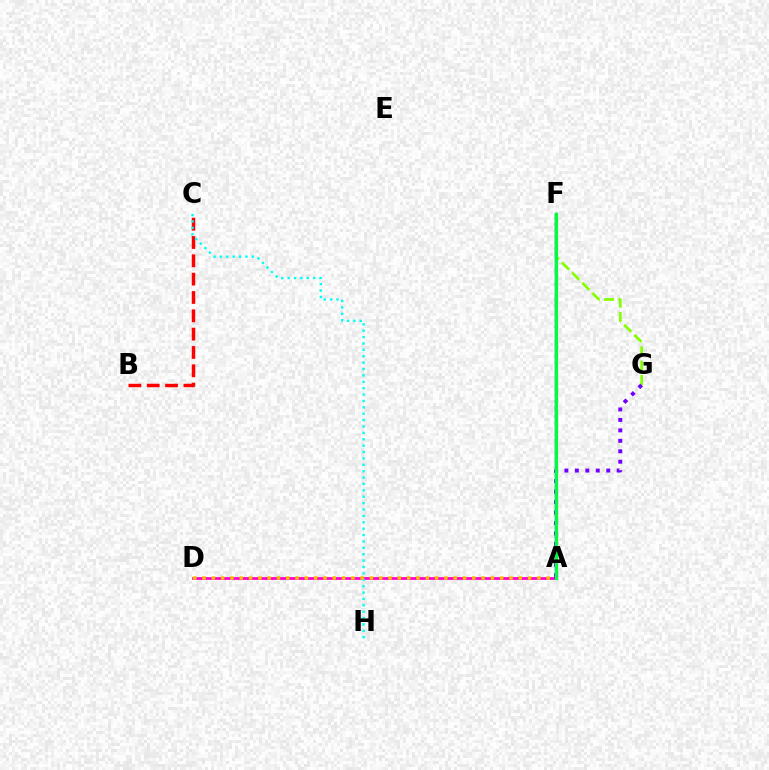{('F', 'G'): [{'color': '#84ff00', 'line_style': 'dashed', 'thickness': 1.95}], ('A', 'D'): [{'color': '#ff00cf', 'line_style': 'solid', 'thickness': 1.99}, {'color': '#ffbd00', 'line_style': 'dotted', 'thickness': 2.53}], ('B', 'C'): [{'color': '#ff0000', 'line_style': 'dashed', 'thickness': 2.49}], ('C', 'H'): [{'color': '#00fff6', 'line_style': 'dotted', 'thickness': 1.73}], ('A', 'F'): [{'color': '#004bff', 'line_style': 'solid', 'thickness': 1.75}, {'color': '#00ff39', 'line_style': 'solid', 'thickness': 2.33}], ('A', 'G'): [{'color': '#7200ff', 'line_style': 'dotted', 'thickness': 2.84}]}